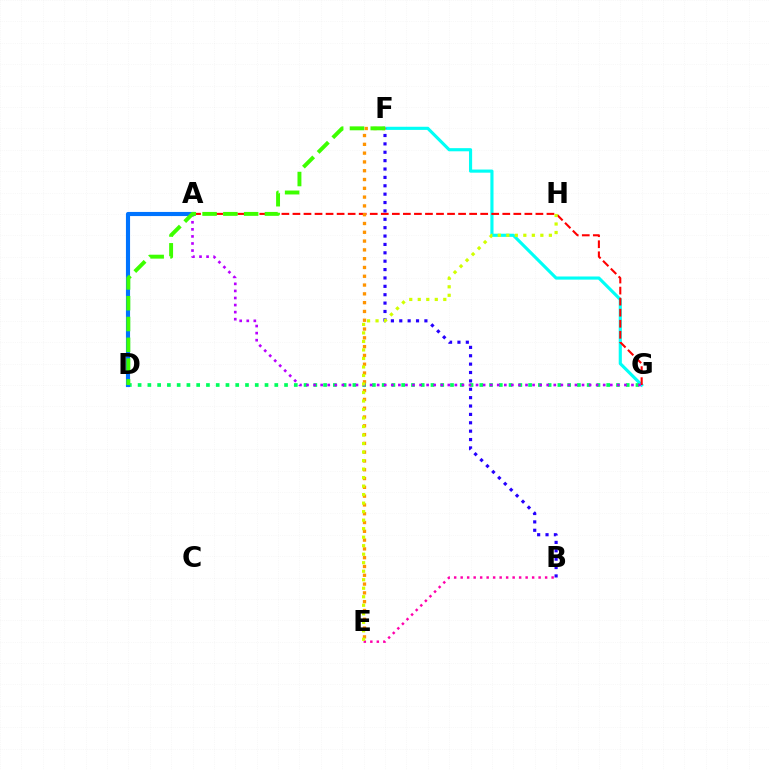{('F', 'G'): [{'color': '#00fff6', 'line_style': 'solid', 'thickness': 2.26}], ('D', 'G'): [{'color': '#00ff5c', 'line_style': 'dotted', 'thickness': 2.65}], ('B', 'E'): [{'color': '#ff00ac', 'line_style': 'dotted', 'thickness': 1.76}], ('A', 'G'): [{'color': '#ff0000', 'line_style': 'dashed', 'thickness': 1.5}, {'color': '#b900ff', 'line_style': 'dotted', 'thickness': 1.92}], ('A', 'D'): [{'color': '#0074ff', 'line_style': 'solid', 'thickness': 2.97}], ('B', 'F'): [{'color': '#2500ff', 'line_style': 'dotted', 'thickness': 2.28}], ('E', 'F'): [{'color': '#ff9400', 'line_style': 'dotted', 'thickness': 2.39}], ('E', 'H'): [{'color': '#d1ff00', 'line_style': 'dotted', 'thickness': 2.31}], ('D', 'F'): [{'color': '#3dff00', 'line_style': 'dashed', 'thickness': 2.82}]}